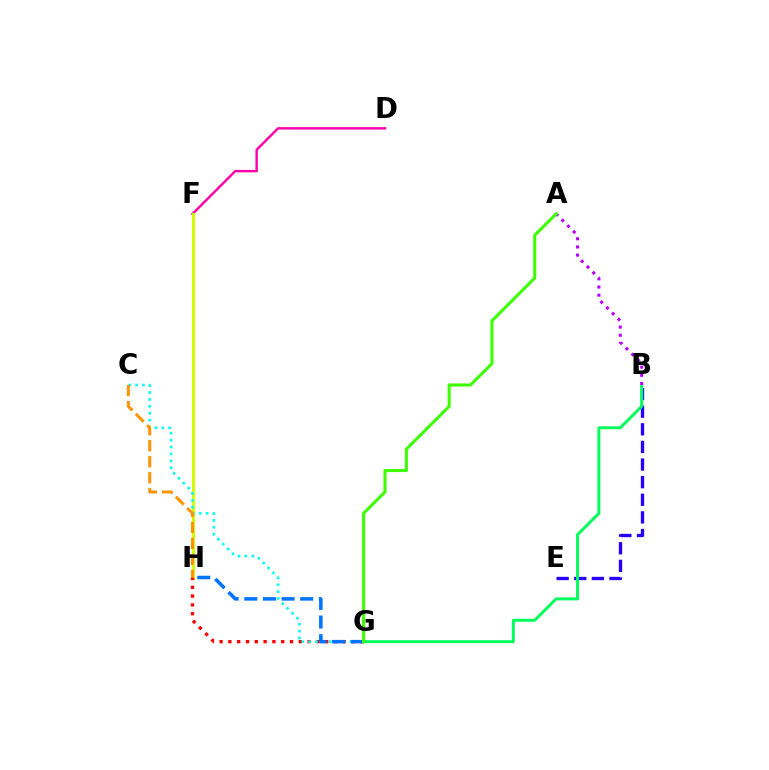{('B', 'E'): [{'color': '#2500ff', 'line_style': 'dashed', 'thickness': 2.39}], ('D', 'F'): [{'color': '#ff00ac', 'line_style': 'solid', 'thickness': 1.73}], ('F', 'H'): [{'color': '#d1ff00', 'line_style': 'solid', 'thickness': 2.17}], ('G', 'H'): [{'color': '#ff0000', 'line_style': 'dotted', 'thickness': 2.39}, {'color': '#0074ff', 'line_style': 'dashed', 'thickness': 2.53}], ('B', 'G'): [{'color': '#00ff5c', 'line_style': 'solid', 'thickness': 2.13}], ('A', 'B'): [{'color': '#b900ff', 'line_style': 'dotted', 'thickness': 2.22}], ('C', 'G'): [{'color': '#00fff6', 'line_style': 'dotted', 'thickness': 1.88}], ('C', 'H'): [{'color': '#ff9400', 'line_style': 'dashed', 'thickness': 2.17}], ('A', 'G'): [{'color': '#3dff00', 'line_style': 'solid', 'thickness': 2.2}]}